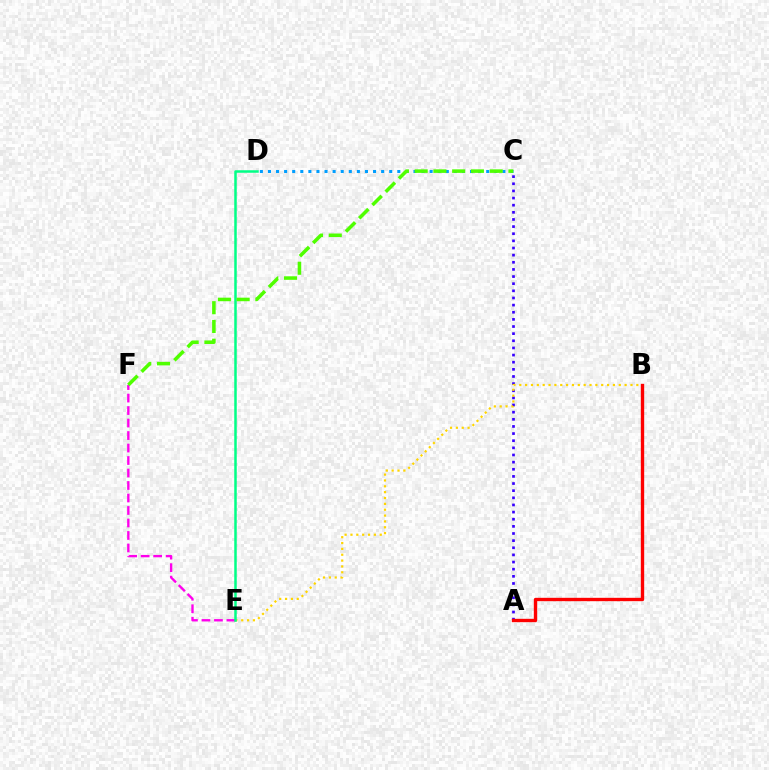{('A', 'C'): [{'color': '#3700ff', 'line_style': 'dotted', 'thickness': 1.94}], ('B', 'E'): [{'color': '#ffd500', 'line_style': 'dotted', 'thickness': 1.59}], ('E', 'F'): [{'color': '#ff00ed', 'line_style': 'dashed', 'thickness': 1.7}], ('D', 'E'): [{'color': '#00ff86', 'line_style': 'solid', 'thickness': 1.8}], ('C', 'D'): [{'color': '#009eff', 'line_style': 'dotted', 'thickness': 2.2}], ('A', 'B'): [{'color': '#ff0000', 'line_style': 'solid', 'thickness': 2.42}], ('C', 'F'): [{'color': '#4fff00', 'line_style': 'dashed', 'thickness': 2.55}]}